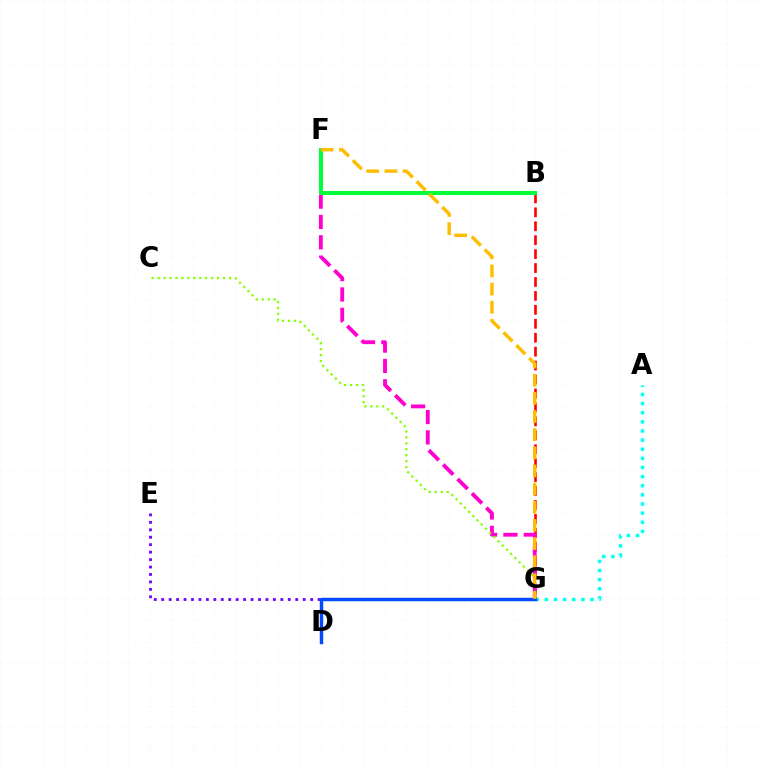{('B', 'G'): [{'color': '#ff0000', 'line_style': 'dashed', 'thickness': 1.89}], ('F', 'G'): [{'color': '#ff00cf', 'line_style': 'dashed', 'thickness': 2.76}, {'color': '#ffbd00', 'line_style': 'dashed', 'thickness': 2.46}], ('C', 'G'): [{'color': '#84ff00', 'line_style': 'dotted', 'thickness': 1.62}], ('E', 'G'): [{'color': '#7200ff', 'line_style': 'dotted', 'thickness': 2.02}], ('A', 'G'): [{'color': '#00fff6', 'line_style': 'dotted', 'thickness': 2.48}], ('B', 'F'): [{'color': '#00ff39', 'line_style': 'solid', 'thickness': 2.9}], ('D', 'G'): [{'color': '#004bff', 'line_style': 'solid', 'thickness': 2.47}]}